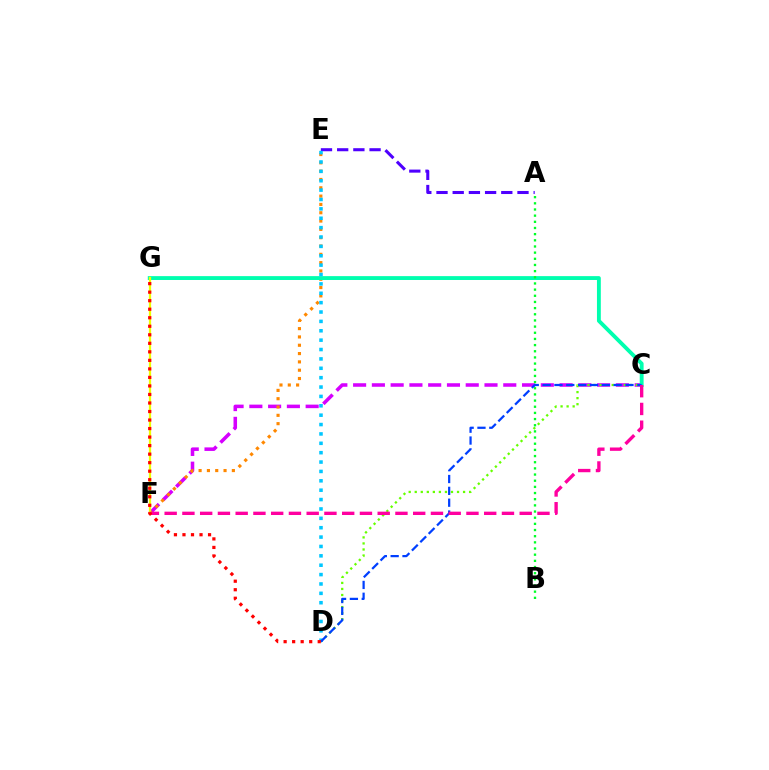{('C', 'F'): [{'color': '#d600ff', 'line_style': 'dashed', 'thickness': 2.55}, {'color': '#ff00a0', 'line_style': 'dashed', 'thickness': 2.41}], ('E', 'F'): [{'color': '#ff8800', 'line_style': 'dotted', 'thickness': 2.26}], ('C', 'G'): [{'color': '#00ffaf', 'line_style': 'solid', 'thickness': 2.78}], ('C', 'D'): [{'color': '#66ff00', 'line_style': 'dotted', 'thickness': 1.64}, {'color': '#003fff', 'line_style': 'dashed', 'thickness': 1.61}], ('F', 'G'): [{'color': '#eeff00', 'line_style': 'solid', 'thickness': 1.63}], ('A', 'E'): [{'color': '#4f00ff', 'line_style': 'dashed', 'thickness': 2.2}], ('A', 'B'): [{'color': '#00ff27', 'line_style': 'dotted', 'thickness': 1.67}], ('D', 'E'): [{'color': '#00c7ff', 'line_style': 'dotted', 'thickness': 2.55}], ('D', 'G'): [{'color': '#ff0000', 'line_style': 'dotted', 'thickness': 2.32}]}